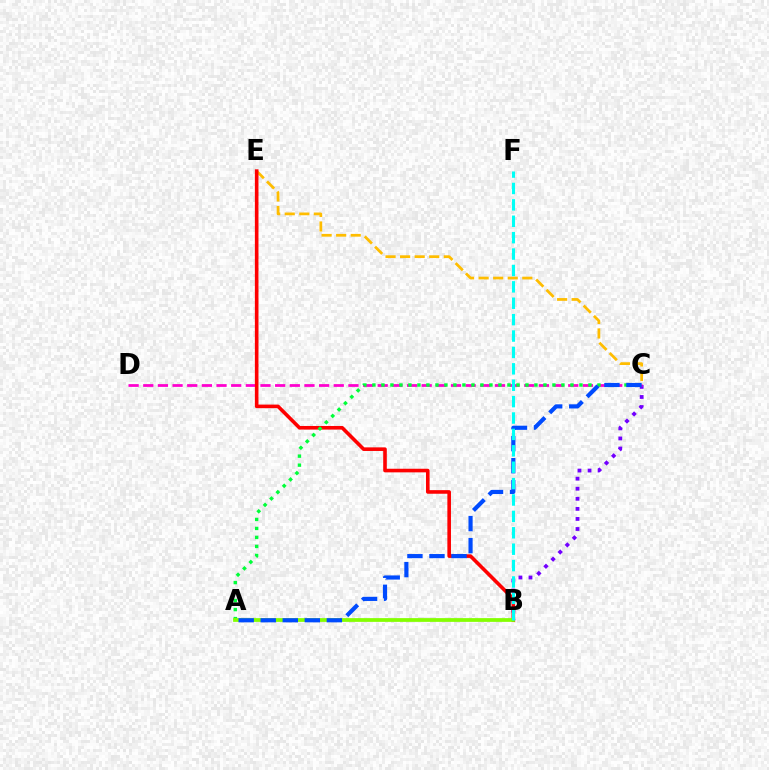{('B', 'C'): [{'color': '#7200ff', 'line_style': 'dotted', 'thickness': 2.74}], ('C', 'D'): [{'color': '#ff00cf', 'line_style': 'dashed', 'thickness': 1.99}], ('C', 'E'): [{'color': '#ffbd00', 'line_style': 'dashed', 'thickness': 1.98}], ('B', 'E'): [{'color': '#ff0000', 'line_style': 'solid', 'thickness': 2.59}], ('A', 'C'): [{'color': '#00ff39', 'line_style': 'dotted', 'thickness': 2.45}, {'color': '#004bff', 'line_style': 'dashed', 'thickness': 2.99}], ('A', 'B'): [{'color': '#84ff00', 'line_style': 'solid', 'thickness': 2.7}], ('B', 'F'): [{'color': '#00fff6', 'line_style': 'dashed', 'thickness': 2.23}]}